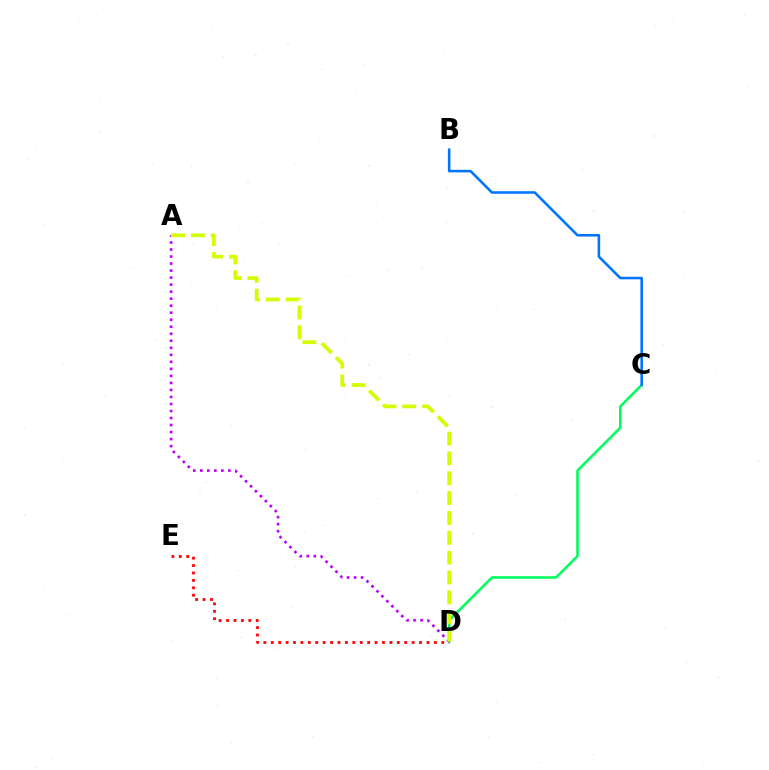{('D', 'E'): [{'color': '#ff0000', 'line_style': 'dotted', 'thickness': 2.01}], ('C', 'D'): [{'color': '#00ff5c', 'line_style': 'solid', 'thickness': 1.85}], ('A', 'D'): [{'color': '#b900ff', 'line_style': 'dotted', 'thickness': 1.91}, {'color': '#d1ff00', 'line_style': 'dashed', 'thickness': 2.7}], ('B', 'C'): [{'color': '#0074ff', 'line_style': 'solid', 'thickness': 1.84}]}